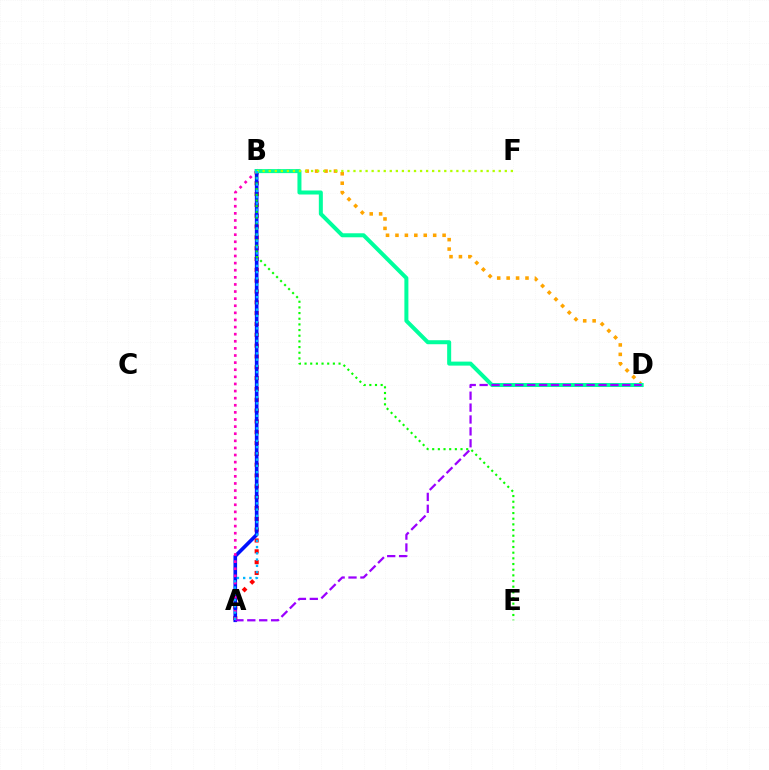{('A', 'B'): [{'color': '#ff0000', 'line_style': 'dotted', 'thickness': 2.94}, {'color': '#0010ff', 'line_style': 'solid', 'thickness': 2.62}, {'color': '#ff00bd', 'line_style': 'dotted', 'thickness': 1.93}, {'color': '#00b5ff', 'line_style': 'dotted', 'thickness': 1.7}], ('B', 'E'): [{'color': '#08ff00', 'line_style': 'dotted', 'thickness': 1.54}], ('B', 'D'): [{'color': '#ffa500', 'line_style': 'dotted', 'thickness': 2.56}, {'color': '#00ff9d', 'line_style': 'solid', 'thickness': 2.89}], ('B', 'F'): [{'color': '#b3ff00', 'line_style': 'dotted', 'thickness': 1.64}], ('A', 'D'): [{'color': '#9b00ff', 'line_style': 'dashed', 'thickness': 1.62}]}